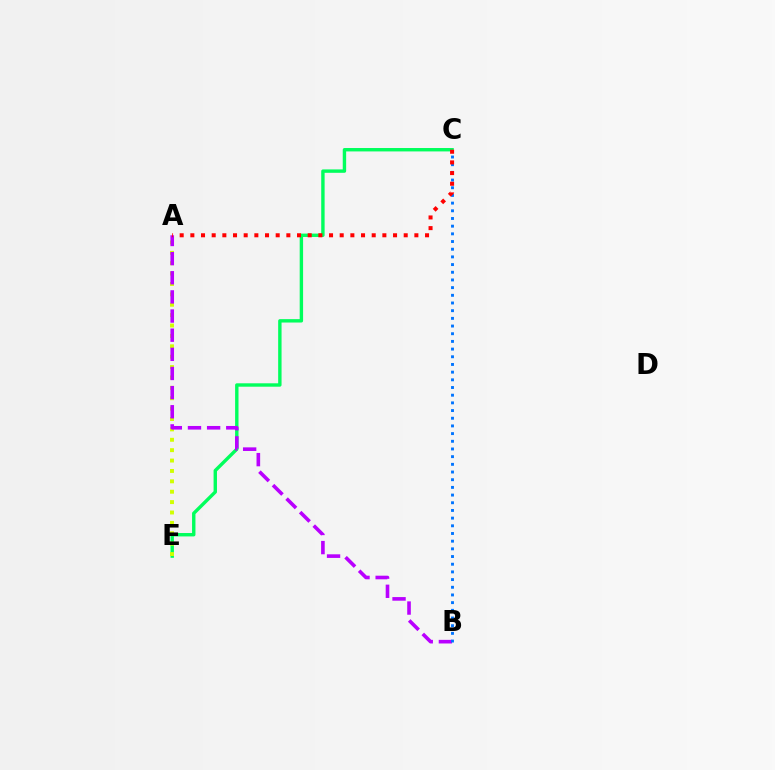{('C', 'E'): [{'color': '#00ff5c', 'line_style': 'solid', 'thickness': 2.45}], ('A', 'E'): [{'color': '#d1ff00', 'line_style': 'dotted', 'thickness': 2.82}], ('A', 'B'): [{'color': '#b900ff', 'line_style': 'dashed', 'thickness': 2.6}], ('B', 'C'): [{'color': '#0074ff', 'line_style': 'dotted', 'thickness': 2.09}], ('A', 'C'): [{'color': '#ff0000', 'line_style': 'dotted', 'thickness': 2.9}]}